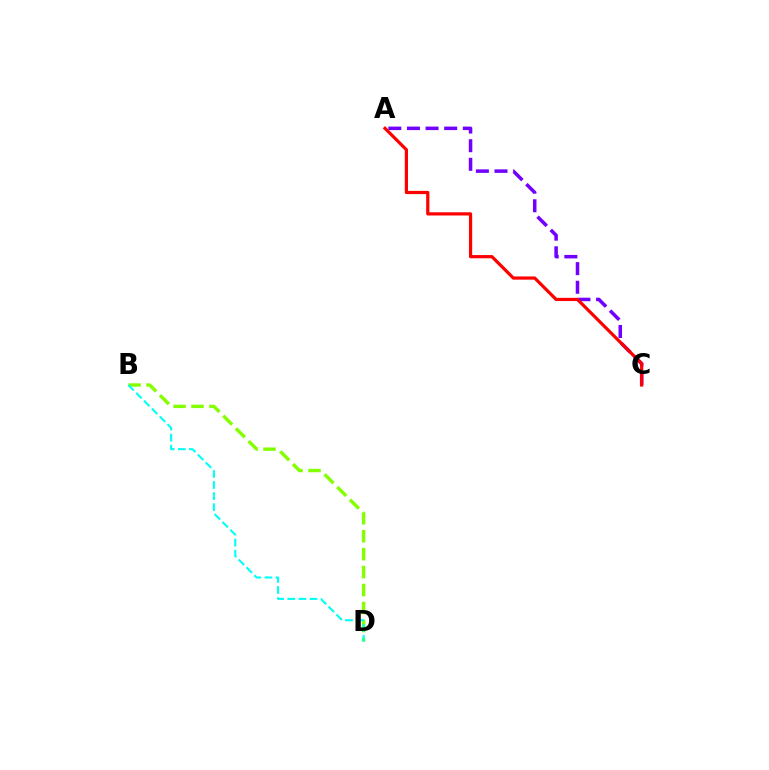{('B', 'D'): [{'color': '#84ff00', 'line_style': 'dashed', 'thickness': 2.44}, {'color': '#00fff6', 'line_style': 'dashed', 'thickness': 1.51}], ('A', 'C'): [{'color': '#7200ff', 'line_style': 'dashed', 'thickness': 2.53}, {'color': '#ff0000', 'line_style': 'solid', 'thickness': 2.31}]}